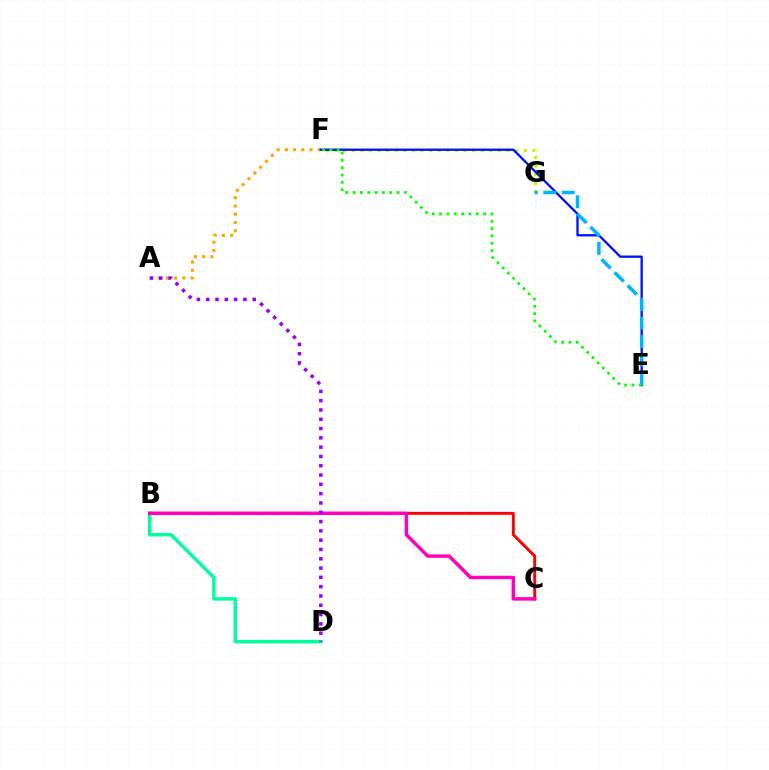{('A', 'F'): [{'color': '#ffa500', 'line_style': 'dotted', 'thickness': 2.24}], ('F', 'G'): [{'color': '#b3ff00', 'line_style': 'dotted', 'thickness': 2.34}], ('E', 'F'): [{'color': '#0010ff', 'line_style': 'solid', 'thickness': 1.66}, {'color': '#08ff00', 'line_style': 'dotted', 'thickness': 1.99}], ('B', 'D'): [{'color': '#00ff9d', 'line_style': 'solid', 'thickness': 2.5}], ('E', 'G'): [{'color': '#00b5ff', 'line_style': 'dashed', 'thickness': 2.51}], ('B', 'C'): [{'color': '#ff0000', 'line_style': 'solid', 'thickness': 2.1}, {'color': '#ff00bd', 'line_style': 'solid', 'thickness': 2.49}], ('A', 'D'): [{'color': '#9b00ff', 'line_style': 'dotted', 'thickness': 2.53}]}